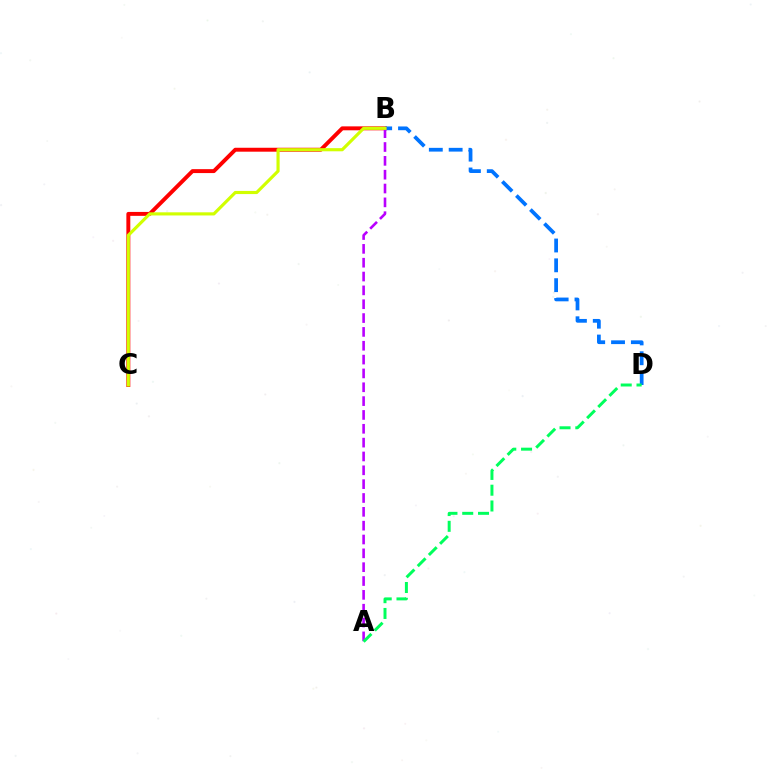{('B', 'C'): [{'color': '#ff0000', 'line_style': 'solid', 'thickness': 2.83}, {'color': '#d1ff00', 'line_style': 'solid', 'thickness': 2.27}], ('B', 'D'): [{'color': '#0074ff', 'line_style': 'dashed', 'thickness': 2.69}], ('A', 'B'): [{'color': '#b900ff', 'line_style': 'dashed', 'thickness': 1.88}], ('A', 'D'): [{'color': '#00ff5c', 'line_style': 'dashed', 'thickness': 2.14}]}